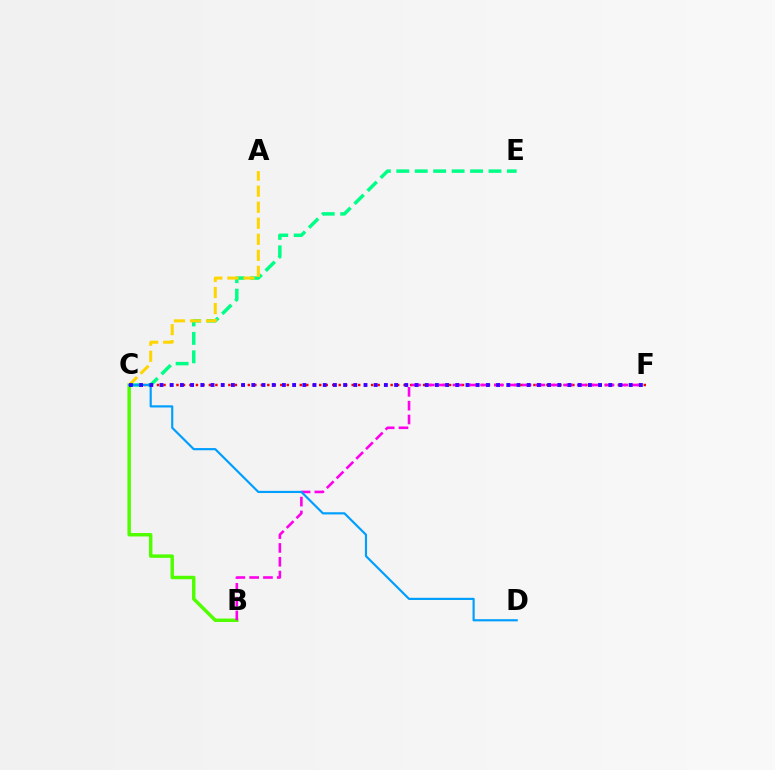{('C', 'F'): [{'color': '#ff0000', 'line_style': 'dotted', 'thickness': 1.76}, {'color': '#3700ff', 'line_style': 'dotted', 'thickness': 2.77}], ('B', 'C'): [{'color': '#4fff00', 'line_style': 'solid', 'thickness': 2.49}], ('B', 'F'): [{'color': '#ff00ed', 'line_style': 'dashed', 'thickness': 1.88}], ('C', 'E'): [{'color': '#00ff86', 'line_style': 'dashed', 'thickness': 2.5}], ('A', 'C'): [{'color': '#ffd500', 'line_style': 'dashed', 'thickness': 2.18}], ('C', 'D'): [{'color': '#009eff', 'line_style': 'solid', 'thickness': 1.57}]}